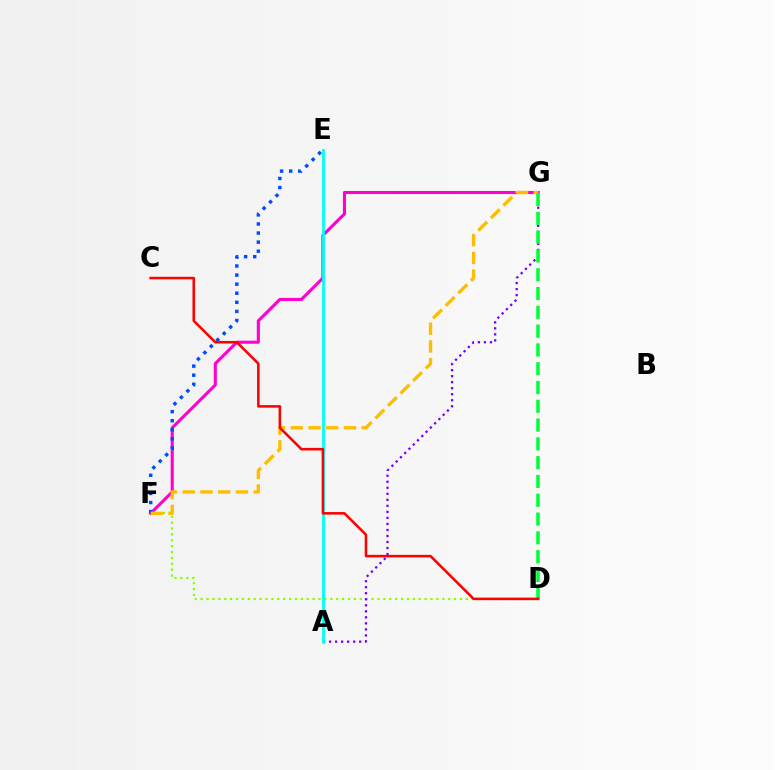{('F', 'G'): [{'color': '#ff00cf', 'line_style': 'solid', 'thickness': 2.22}, {'color': '#ffbd00', 'line_style': 'dashed', 'thickness': 2.41}], ('E', 'F'): [{'color': '#004bff', 'line_style': 'dotted', 'thickness': 2.47}], ('D', 'F'): [{'color': '#84ff00', 'line_style': 'dotted', 'thickness': 1.6}], ('A', 'G'): [{'color': '#7200ff', 'line_style': 'dotted', 'thickness': 1.64}], ('A', 'E'): [{'color': '#00fff6', 'line_style': 'solid', 'thickness': 2.03}], ('D', 'G'): [{'color': '#00ff39', 'line_style': 'dashed', 'thickness': 2.55}], ('C', 'D'): [{'color': '#ff0000', 'line_style': 'solid', 'thickness': 1.83}]}